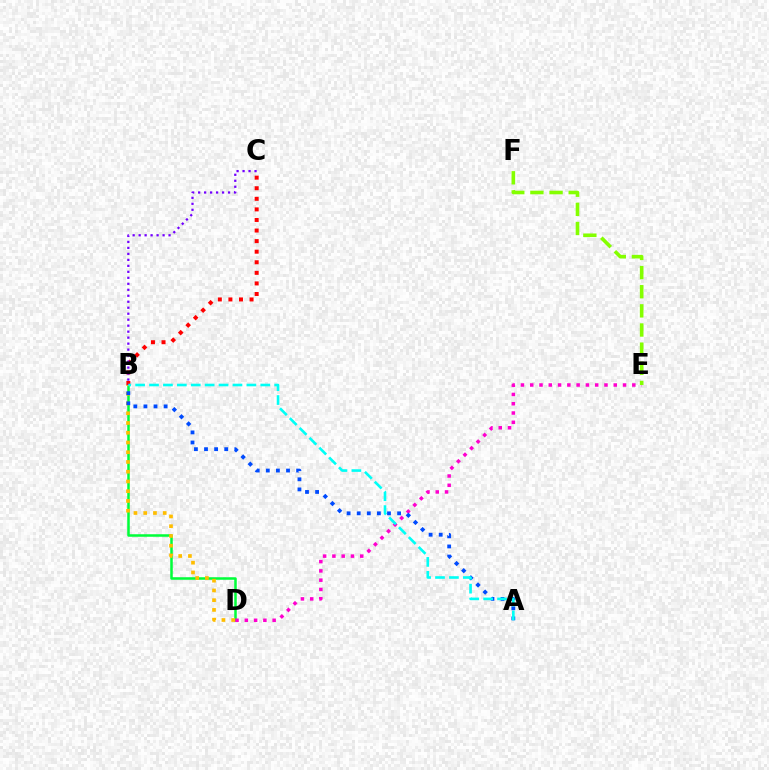{('B', 'D'): [{'color': '#00ff39', 'line_style': 'solid', 'thickness': 1.81}, {'color': '#ffbd00', 'line_style': 'dotted', 'thickness': 2.65}], ('B', 'C'): [{'color': '#ff0000', 'line_style': 'dotted', 'thickness': 2.87}, {'color': '#7200ff', 'line_style': 'dotted', 'thickness': 1.63}], ('D', 'E'): [{'color': '#ff00cf', 'line_style': 'dotted', 'thickness': 2.52}], ('E', 'F'): [{'color': '#84ff00', 'line_style': 'dashed', 'thickness': 2.6}], ('A', 'B'): [{'color': '#004bff', 'line_style': 'dotted', 'thickness': 2.74}, {'color': '#00fff6', 'line_style': 'dashed', 'thickness': 1.89}]}